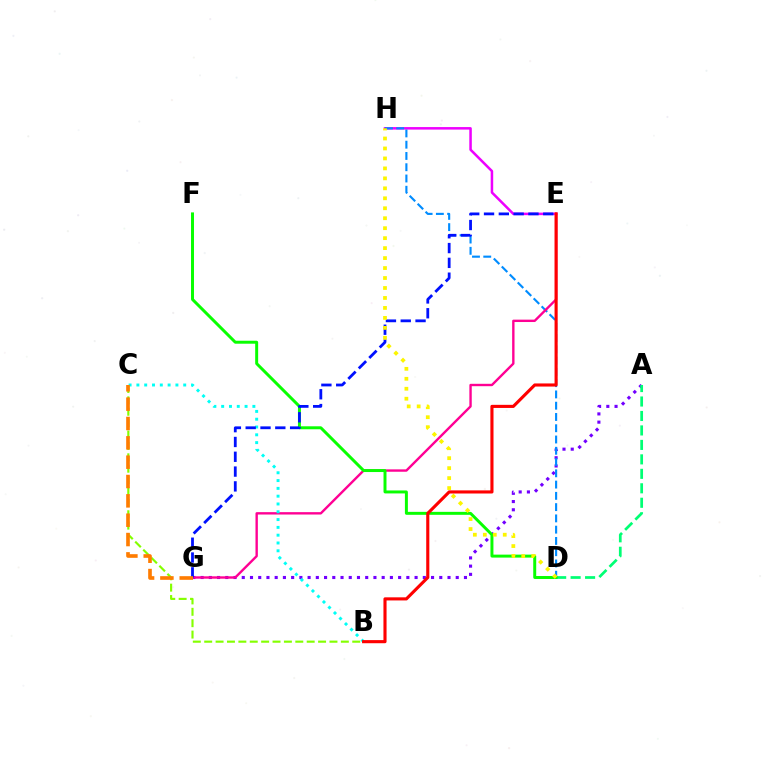{('E', 'H'): [{'color': '#ee00ff', 'line_style': 'solid', 'thickness': 1.81}], ('A', 'G'): [{'color': '#7200ff', 'line_style': 'dotted', 'thickness': 2.24}], ('D', 'H'): [{'color': '#008cff', 'line_style': 'dashed', 'thickness': 1.53}, {'color': '#fcf500', 'line_style': 'dotted', 'thickness': 2.71}], ('E', 'G'): [{'color': '#ff0094', 'line_style': 'solid', 'thickness': 1.71}, {'color': '#0010ff', 'line_style': 'dashed', 'thickness': 2.01}], ('B', 'C'): [{'color': '#00fff6', 'line_style': 'dotted', 'thickness': 2.12}, {'color': '#84ff00', 'line_style': 'dashed', 'thickness': 1.55}], ('A', 'D'): [{'color': '#00ff74', 'line_style': 'dashed', 'thickness': 1.97}], ('D', 'F'): [{'color': '#08ff00', 'line_style': 'solid', 'thickness': 2.14}], ('B', 'E'): [{'color': '#ff0000', 'line_style': 'solid', 'thickness': 2.24}], ('C', 'G'): [{'color': '#ff7c00', 'line_style': 'dashed', 'thickness': 2.63}]}